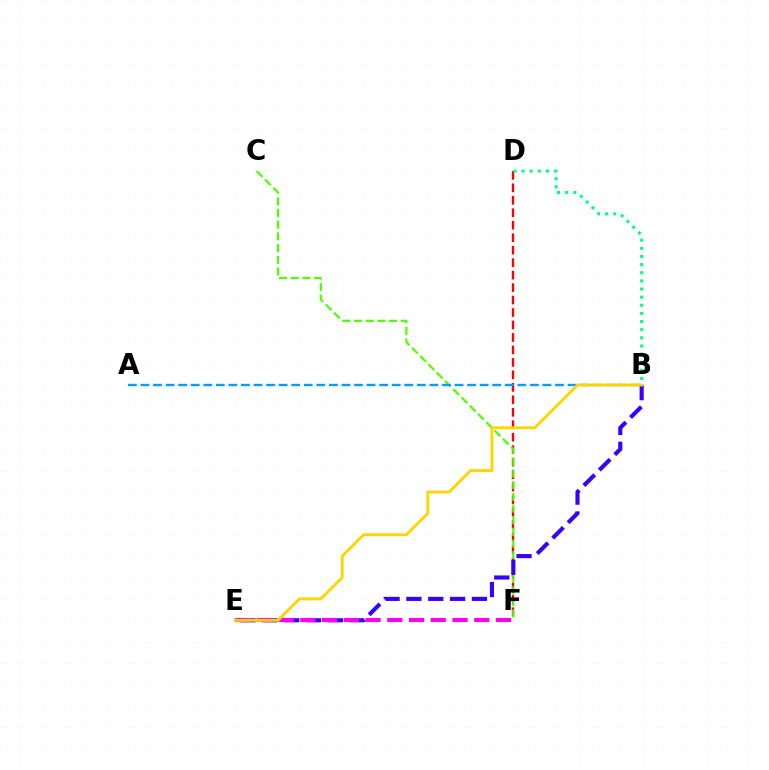{('D', 'F'): [{'color': '#ff0000', 'line_style': 'dashed', 'thickness': 1.69}], ('C', 'F'): [{'color': '#4fff00', 'line_style': 'dashed', 'thickness': 1.59}], ('B', 'D'): [{'color': '#00ff86', 'line_style': 'dotted', 'thickness': 2.21}], ('B', 'E'): [{'color': '#3700ff', 'line_style': 'dashed', 'thickness': 2.97}, {'color': '#ffd500', 'line_style': 'solid', 'thickness': 2.06}], ('A', 'B'): [{'color': '#009eff', 'line_style': 'dashed', 'thickness': 1.71}], ('E', 'F'): [{'color': '#ff00ed', 'line_style': 'dashed', 'thickness': 2.95}]}